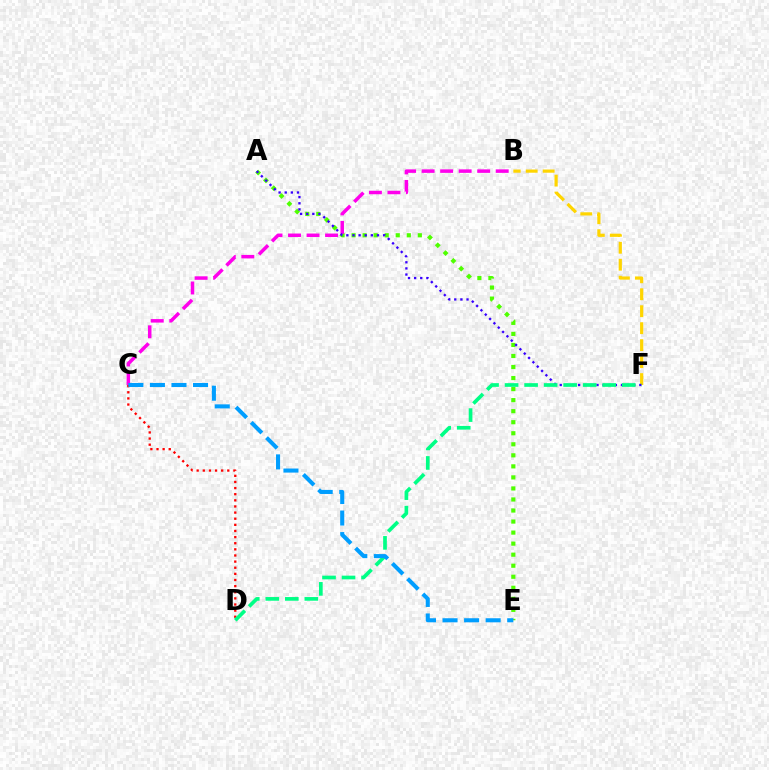{('A', 'E'): [{'color': '#4fff00', 'line_style': 'dotted', 'thickness': 3.0}], ('B', 'F'): [{'color': '#ffd500', 'line_style': 'dashed', 'thickness': 2.31}], ('C', 'D'): [{'color': '#ff0000', 'line_style': 'dotted', 'thickness': 1.66}], ('B', 'C'): [{'color': '#ff00ed', 'line_style': 'dashed', 'thickness': 2.52}], ('A', 'F'): [{'color': '#3700ff', 'line_style': 'dotted', 'thickness': 1.66}], ('D', 'F'): [{'color': '#00ff86', 'line_style': 'dashed', 'thickness': 2.65}], ('C', 'E'): [{'color': '#009eff', 'line_style': 'dashed', 'thickness': 2.93}]}